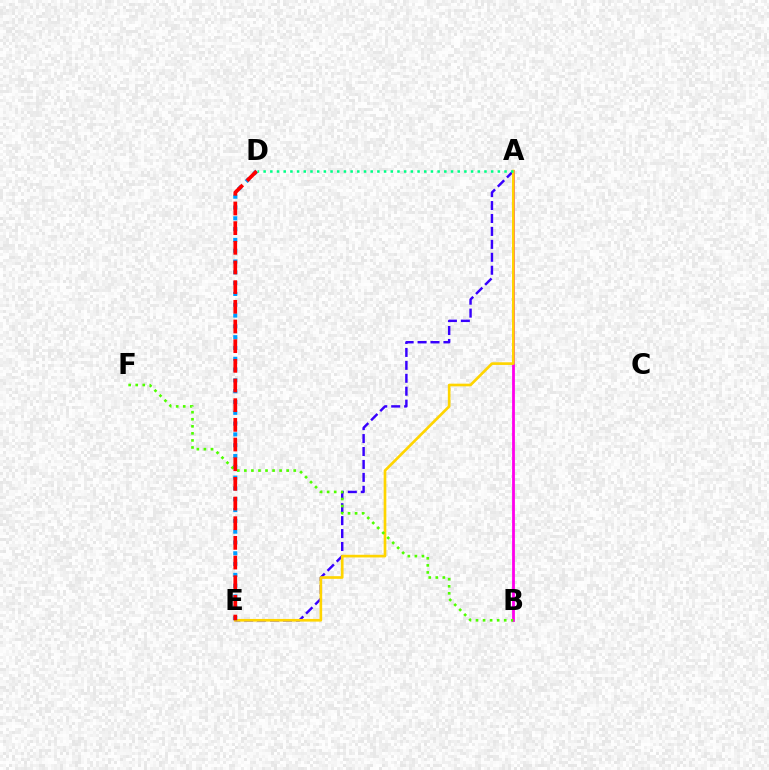{('A', 'E'): [{'color': '#3700ff', 'line_style': 'dashed', 'thickness': 1.76}, {'color': '#ffd500', 'line_style': 'solid', 'thickness': 1.92}], ('A', 'B'): [{'color': '#ff00ed', 'line_style': 'solid', 'thickness': 2.02}], ('D', 'E'): [{'color': '#009eff', 'line_style': 'dotted', 'thickness': 2.94}, {'color': '#ff0000', 'line_style': 'dashed', 'thickness': 2.67}], ('B', 'F'): [{'color': '#4fff00', 'line_style': 'dotted', 'thickness': 1.91}], ('A', 'D'): [{'color': '#00ff86', 'line_style': 'dotted', 'thickness': 1.82}]}